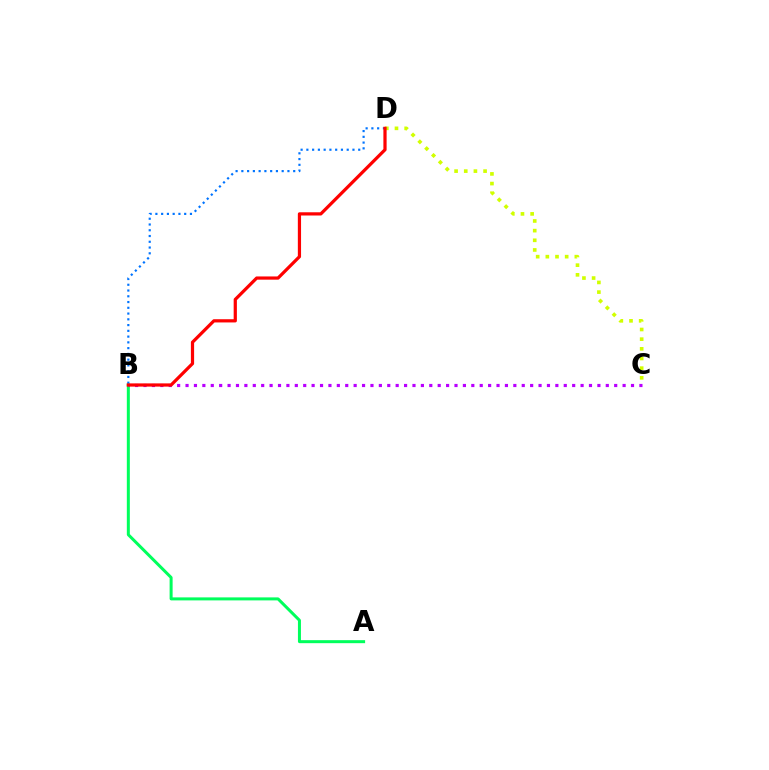{('C', 'D'): [{'color': '#d1ff00', 'line_style': 'dotted', 'thickness': 2.63}], ('A', 'B'): [{'color': '#00ff5c', 'line_style': 'solid', 'thickness': 2.17}], ('B', 'D'): [{'color': '#0074ff', 'line_style': 'dotted', 'thickness': 1.57}, {'color': '#ff0000', 'line_style': 'solid', 'thickness': 2.32}], ('B', 'C'): [{'color': '#b900ff', 'line_style': 'dotted', 'thickness': 2.28}]}